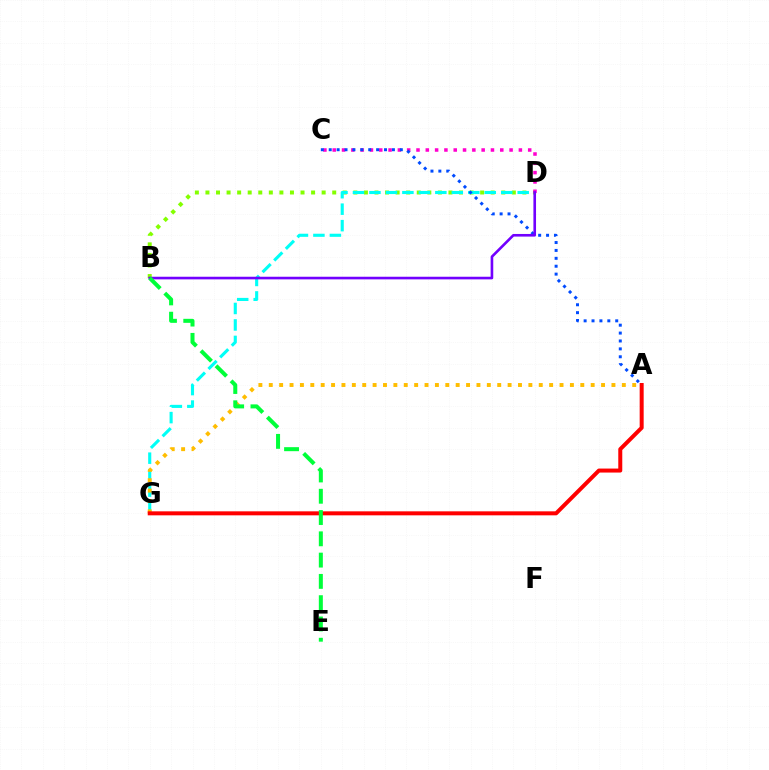{('B', 'D'): [{'color': '#84ff00', 'line_style': 'dotted', 'thickness': 2.87}, {'color': '#7200ff', 'line_style': 'solid', 'thickness': 1.89}], ('D', 'G'): [{'color': '#00fff6', 'line_style': 'dashed', 'thickness': 2.24}], ('C', 'D'): [{'color': '#ff00cf', 'line_style': 'dotted', 'thickness': 2.53}], ('A', 'C'): [{'color': '#004bff', 'line_style': 'dotted', 'thickness': 2.15}], ('A', 'G'): [{'color': '#ffbd00', 'line_style': 'dotted', 'thickness': 2.82}, {'color': '#ff0000', 'line_style': 'solid', 'thickness': 2.88}], ('B', 'E'): [{'color': '#00ff39', 'line_style': 'dashed', 'thickness': 2.89}]}